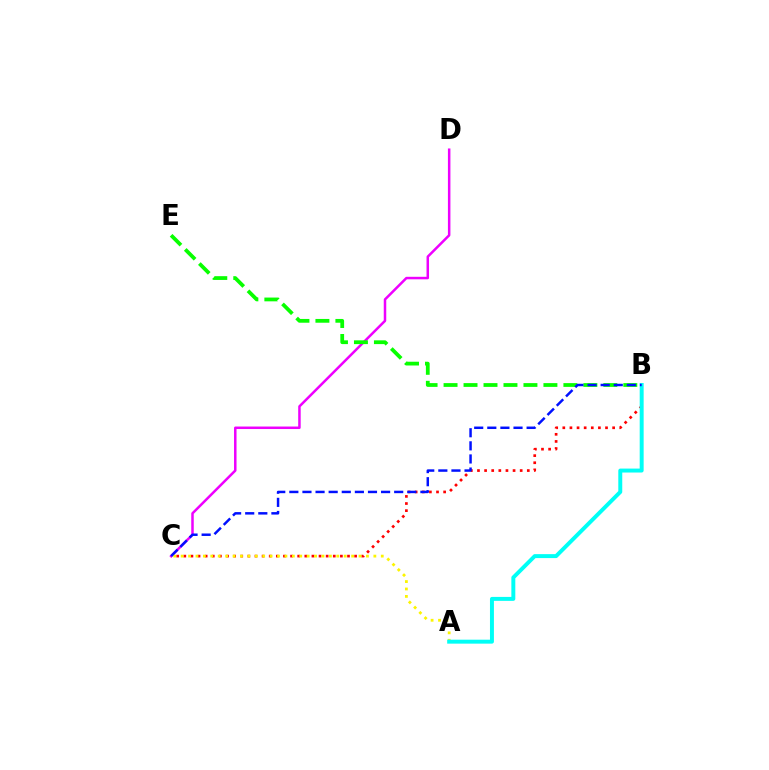{('B', 'C'): [{'color': '#ff0000', 'line_style': 'dotted', 'thickness': 1.93}, {'color': '#0010ff', 'line_style': 'dashed', 'thickness': 1.78}], ('C', 'D'): [{'color': '#ee00ff', 'line_style': 'solid', 'thickness': 1.8}], ('A', 'C'): [{'color': '#fcf500', 'line_style': 'dotted', 'thickness': 2.01}], ('B', 'E'): [{'color': '#08ff00', 'line_style': 'dashed', 'thickness': 2.71}], ('A', 'B'): [{'color': '#00fff6', 'line_style': 'solid', 'thickness': 2.85}]}